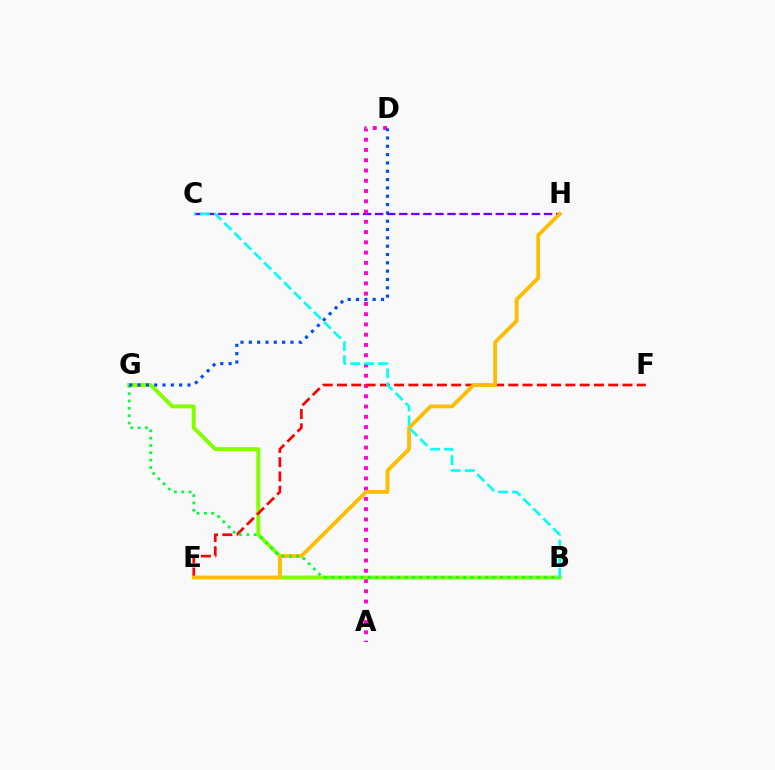{('C', 'H'): [{'color': '#7200ff', 'line_style': 'dashed', 'thickness': 1.64}], ('A', 'D'): [{'color': '#ff00cf', 'line_style': 'dotted', 'thickness': 2.79}], ('B', 'G'): [{'color': '#84ff00', 'line_style': 'solid', 'thickness': 2.82}, {'color': '#00ff39', 'line_style': 'dotted', 'thickness': 1.99}], ('E', 'F'): [{'color': '#ff0000', 'line_style': 'dashed', 'thickness': 1.94}], ('E', 'H'): [{'color': '#ffbd00', 'line_style': 'solid', 'thickness': 2.74}], ('D', 'G'): [{'color': '#004bff', 'line_style': 'dotted', 'thickness': 2.26}], ('B', 'C'): [{'color': '#00fff6', 'line_style': 'dashed', 'thickness': 1.91}]}